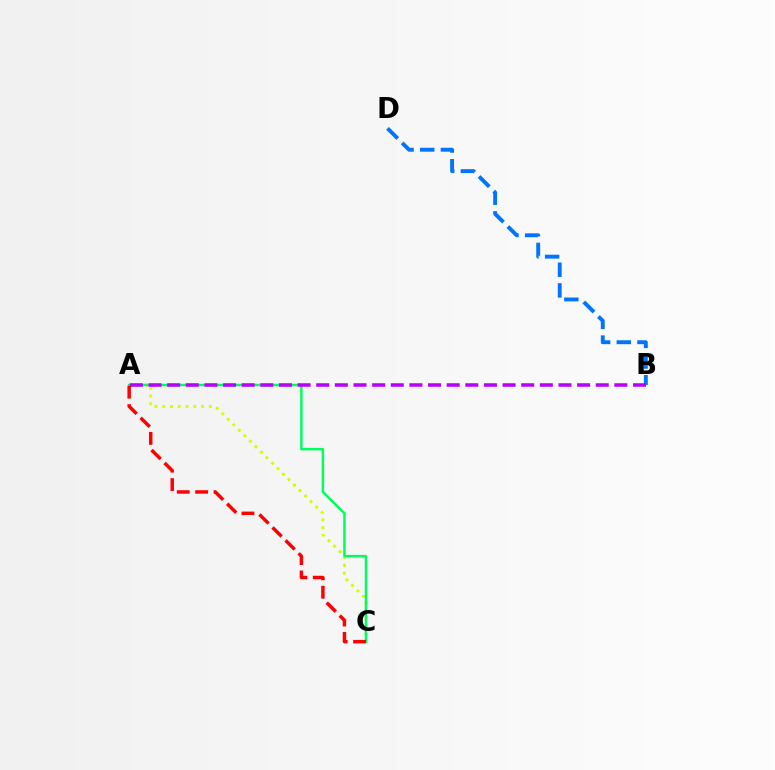{('B', 'D'): [{'color': '#0074ff', 'line_style': 'dashed', 'thickness': 2.81}], ('A', 'C'): [{'color': '#d1ff00', 'line_style': 'dotted', 'thickness': 2.11}, {'color': '#00ff5c', 'line_style': 'solid', 'thickness': 1.78}, {'color': '#ff0000', 'line_style': 'dashed', 'thickness': 2.5}], ('A', 'B'): [{'color': '#b900ff', 'line_style': 'dashed', 'thickness': 2.53}]}